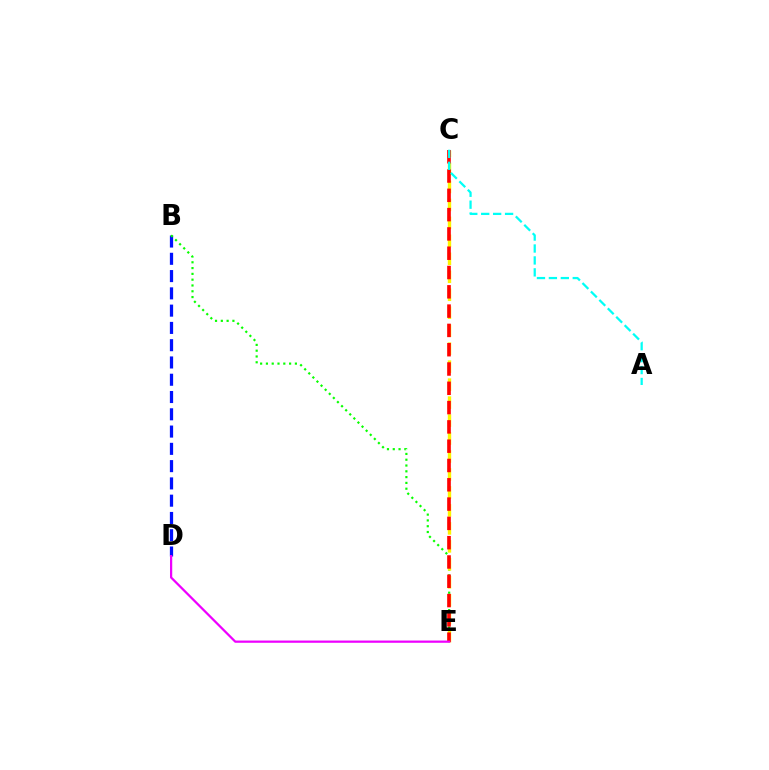{('B', 'D'): [{'color': '#0010ff', 'line_style': 'dashed', 'thickness': 2.35}], ('B', 'E'): [{'color': '#08ff00', 'line_style': 'dotted', 'thickness': 1.57}], ('C', 'E'): [{'color': '#fcf500', 'line_style': 'dashed', 'thickness': 2.44}, {'color': '#ff0000', 'line_style': 'dashed', 'thickness': 2.62}], ('A', 'C'): [{'color': '#00fff6', 'line_style': 'dashed', 'thickness': 1.62}], ('D', 'E'): [{'color': '#ee00ff', 'line_style': 'solid', 'thickness': 1.61}]}